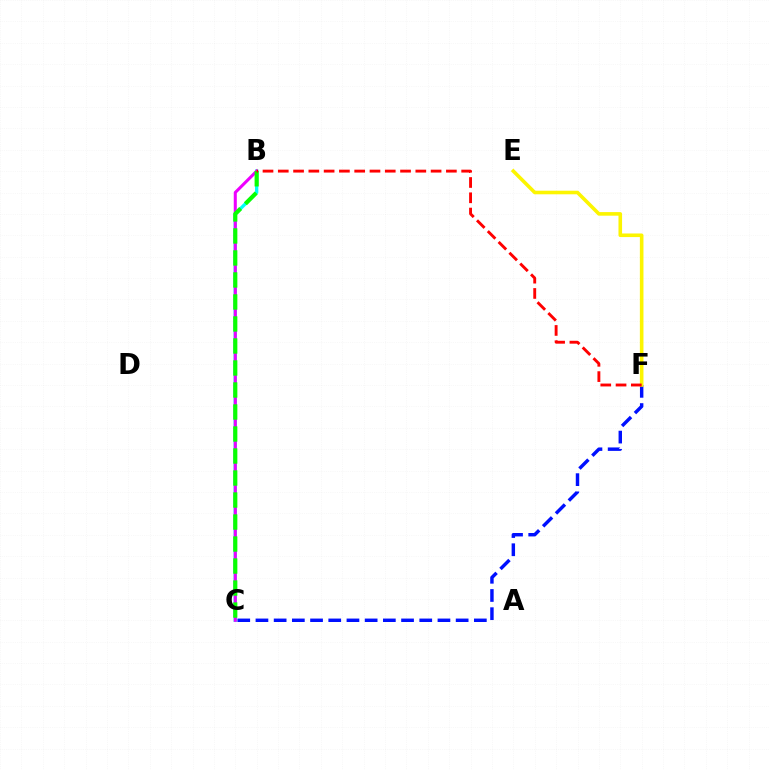{('B', 'C'): [{'color': '#00fff6', 'line_style': 'solid', 'thickness': 2.39}, {'color': '#ee00ff', 'line_style': 'solid', 'thickness': 2.19}, {'color': '#08ff00', 'line_style': 'dashed', 'thickness': 2.99}], ('C', 'F'): [{'color': '#0010ff', 'line_style': 'dashed', 'thickness': 2.47}], ('E', 'F'): [{'color': '#fcf500', 'line_style': 'solid', 'thickness': 2.59}], ('B', 'F'): [{'color': '#ff0000', 'line_style': 'dashed', 'thickness': 2.08}]}